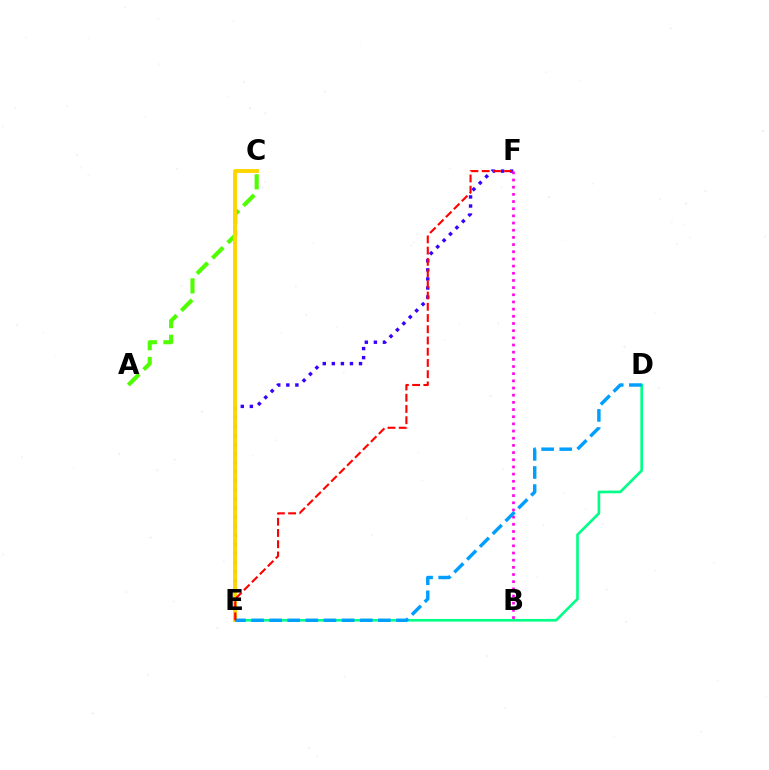{('E', 'F'): [{'color': '#3700ff', 'line_style': 'dotted', 'thickness': 2.46}, {'color': '#ff0000', 'line_style': 'dashed', 'thickness': 1.53}], ('A', 'C'): [{'color': '#4fff00', 'line_style': 'dashed', 'thickness': 2.96}], ('D', 'E'): [{'color': '#00ff86', 'line_style': 'solid', 'thickness': 1.89}, {'color': '#009eff', 'line_style': 'dashed', 'thickness': 2.46}], ('C', 'E'): [{'color': '#ffd500', 'line_style': 'solid', 'thickness': 2.78}], ('B', 'F'): [{'color': '#ff00ed', 'line_style': 'dotted', 'thickness': 1.95}]}